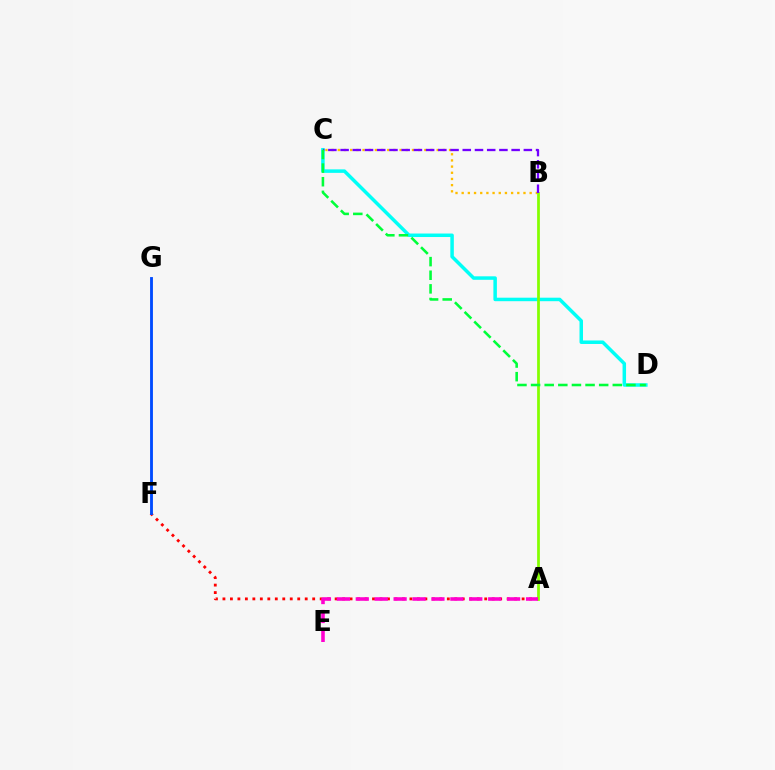{('C', 'D'): [{'color': '#00fff6', 'line_style': 'solid', 'thickness': 2.51}, {'color': '#00ff39', 'line_style': 'dashed', 'thickness': 1.85}], ('A', 'F'): [{'color': '#ff0000', 'line_style': 'dotted', 'thickness': 2.03}], ('B', 'C'): [{'color': '#ffbd00', 'line_style': 'dotted', 'thickness': 1.68}, {'color': '#7200ff', 'line_style': 'dashed', 'thickness': 1.66}], ('A', 'B'): [{'color': '#84ff00', 'line_style': 'solid', 'thickness': 1.98}], ('F', 'G'): [{'color': '#004bff', 'line_style': 'solid', 'thickness': 2.05}], ('A', 'E'): [{'color': '#ff00cf', 'line_style': 'dashed', 'thickness': 2.57}]}